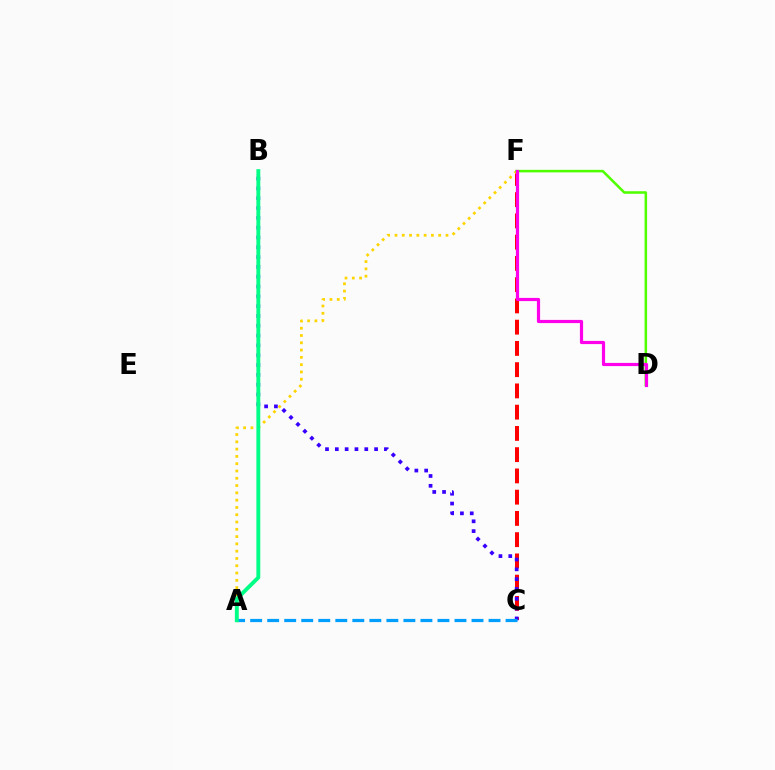{('C', 'F'): [{'color': '#ff0000', 'line_style': 'dashed', 'thickness': 2.89}], ('A', 'F'): [{'color': '#ffd500', 'line_style': 'dotted', 'thickness': 1.98}], ('B', 'C'): [{'color': '#3700ff', 'line_style': 'dotted', 'thickness': 2.67}], ('D', 'F'): [{'color': '#4fff00', 'line_style': 'solid', 'thickness': 1.83}, {'color': '#ff00ed', 'line_style': 'solid', 'thickness': 2.29}], ('A', 'C'): [{'color': '#009eff', 'line_style': 'dashed', 'thickness': 2.31}], ('A', 'B'): [{'color': '#00ff86', 'line_style': 'solid', 'thickness': 2.8}]}